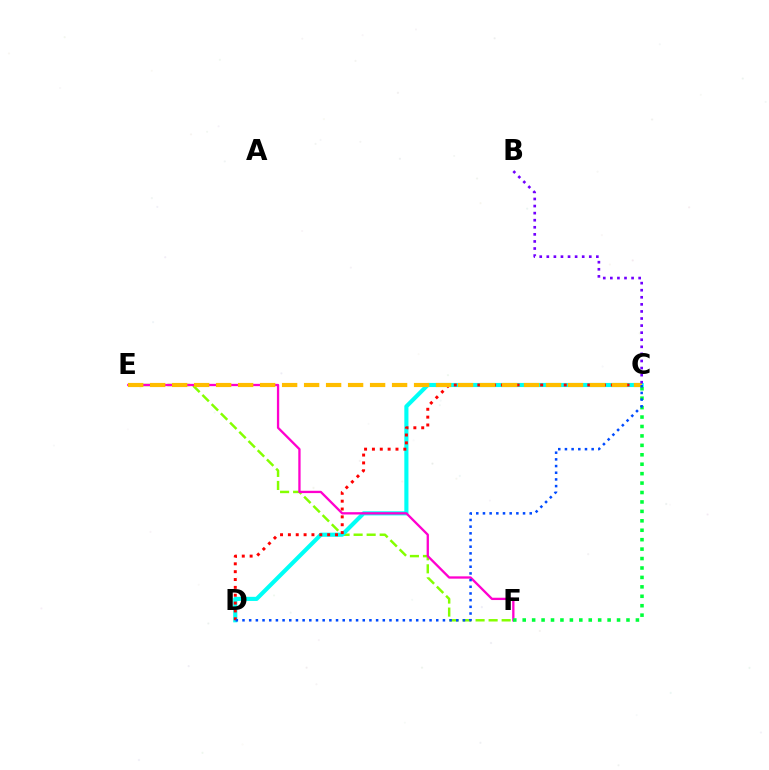{('E', 'F'): [{'color': '#84ff00', 'line_style': 'dashed', 'thickness': 1.77}, {'color': '#ff00cf', 'line_style': 'solid', 'thickness': 1.66}], ('C', 'D'): [{'color': '#00fff6', 'line_style': 'solid', 'thickness': 2.97}, {'color': '#ff0000', 'line_style': 'dotted', 'thickness': 2.13}, {'color': '#004bff', 'line_style': 'dotted', 'thickness': 1.82}], ('C', 'F'): [{'color': '#00ff39', 'line_style': 'dotted', 'thickness': 2.56}], ('C', 'E'): [{'color': '#ffbd00', 'line_style': 'dashed', 'thickness': 2.99}], ('B', 'C'): [{'color': '#7200ff', 'line_style': 'dotted', 'thickness': 1.92}]}